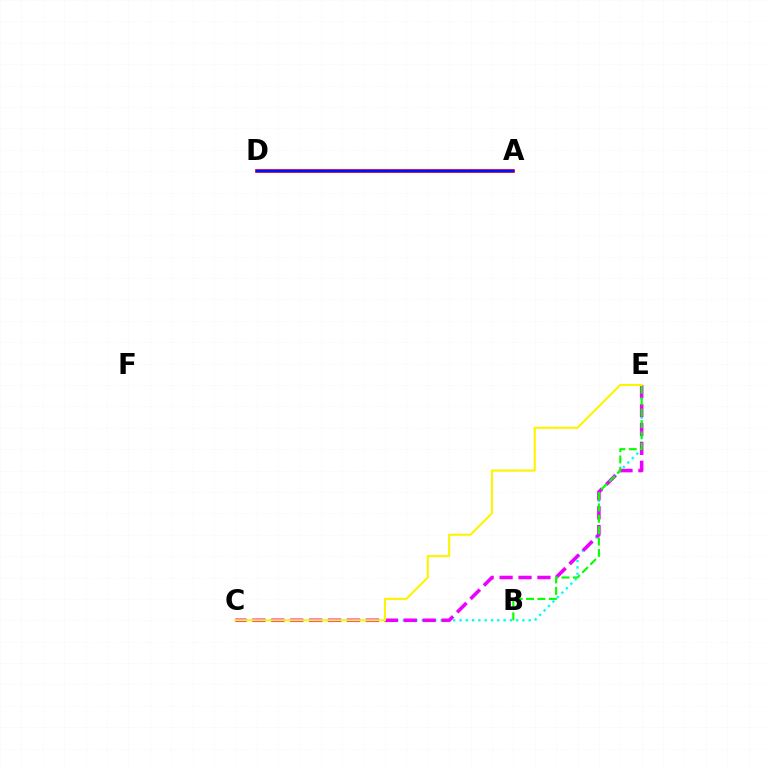{('C', 'E'): [{'color': '#00fff6', 'line_style': 'dotted', 'thickness': 1.71}, {'color': '#ee00ff', 'line_style': 'dashed', 'thickness': 2.57}, {'color': '#fcf500', 'line_style': 'solid', 'thickness': 1.52}], ('B', 'E'): [{'color': '#08ff00', 'line_style': 'dashed', 'thickness': 1.54}], ('A', 'D'): [{'color': '#ff0000', 'line_style': 'solid', 'thickness': 2.66}, {'color': '#0010ff', 'line_style': 'solid', 'thickness': 1.77}]}